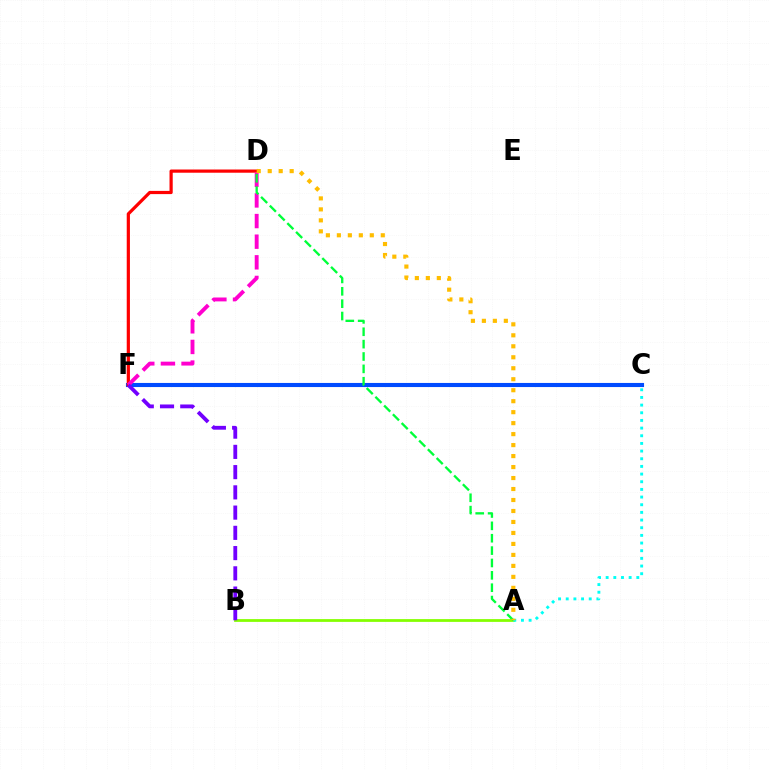{('C', 'F'): [{'color': '#004bff', 'line_style': 'solid', 'thickness': 2.95}], ('A', 'B'): [{'color': '#84ff00', 'line_style': 'solid', 'thickness': 2.0}], ('D', 'F'): [{'color': '#ff0000', 'line_style': 'solid', 'thickness': 2.31}, {'color': '#ff00cf', 'line_style': 'dashed', 'thickness': 2.8}], ('B', 'F'): [{'color': '#7200ff', 'line_style': 'dashed', 'thickness': 2.75}], ('A', 'C'): [{'color': '#00fff6', 'line_style': 'dotted', 'thickness': 2.08}], ('A', 'D'): [{'color': '#00ff39', 'line_style': 'dashed', 'thickness': 1.68}, {'color': '#ffbd00', 'line_style': 'dotted', 'thickness': 2.98}]}